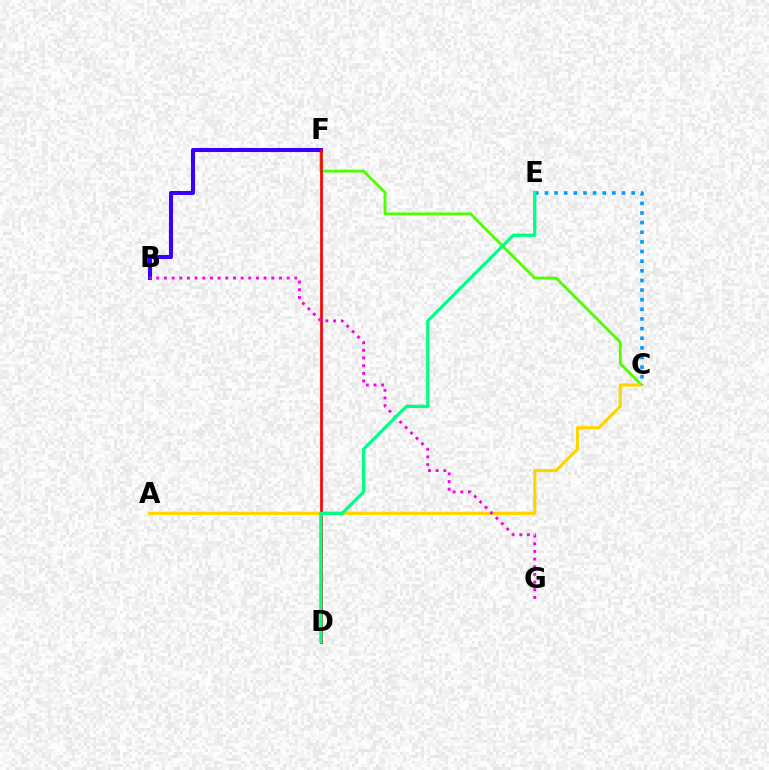{('C', 'F'): [{'color': '#4fff00', 'line_style': 'solid', 'thickness': 2.04}], ('A', 'C'): [{'color': '#ffd500', 'line_style': 'solid', 'thickness': 2.32}], ('C', 'E'): [{'color': '#009eff', 'line_style': 'dotted', 'thickness': 2.62}], ('B', 'F'): [{'color': '#3700ff', 'line_style': 'solid', 'thickness': 2.92}], ('D', 'F'): [{'color': '#ff0000', 'line_style': 'solid', 'thickness': 1.94}], ('B', 'G'): [{'color': '#ff00ed', 'line_style': 'dotted', 'thickness': 2.08}], ('D', 'E'): [{'color': '#00ff86', 'line_style': 'solid', 'thickness': 2.33}]}